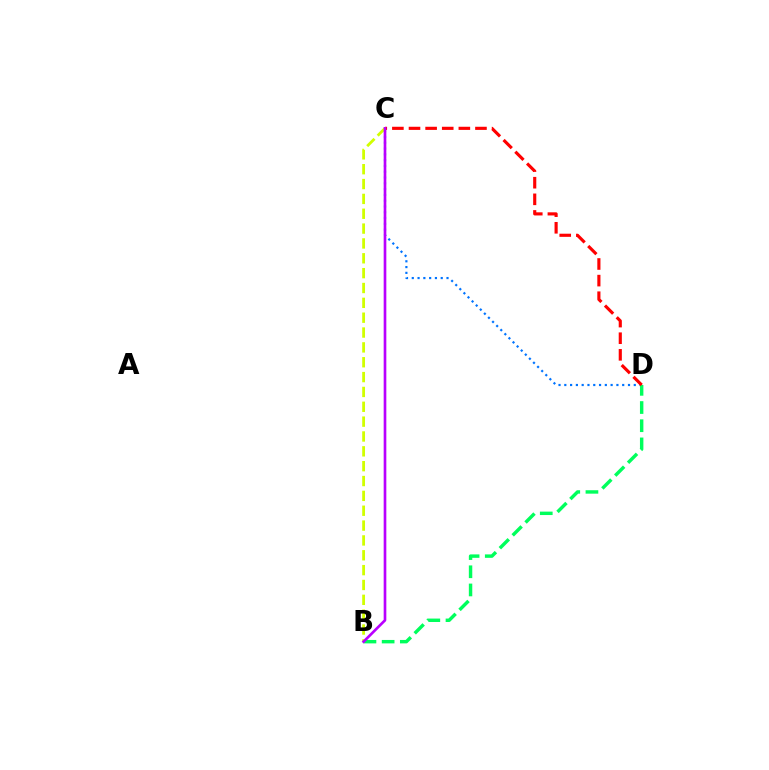{('C', 'D'): [{'color': '#0074ff', 'line_style': 'dotted', 'thickness': 1.57}, {'color': '#ff0000', 'line_style': 'dashed', 'thickness': 2.26}], ('B', 'C'): [{'color': '#d1ff00', 'line_style': 'dashed', 'thickness': 2.02}, {'color': '#b900ff', 'line_style': 'solid', 'thickness': 1.91}], ('B', 'D'): [{'color': '#00ff5c', 'line_style': 'dashed', 'thickness': 2.47}]}